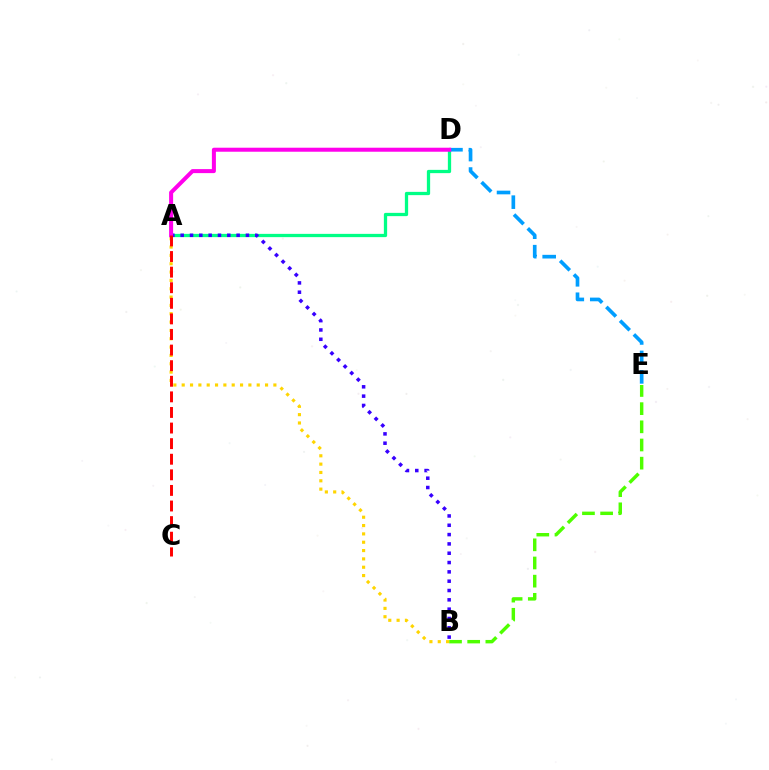{('A', 'D'): [{'color': '#00ff86', 'line_style': 'solid', 'thickness': 2.35}, {'color': '#ff00ed', 'line_style': 'solid', 'thickness': 2.89}], ('B', 'E'): [{'color': '#4fff00', 'line_style': 'dashed', 'thickness': 2.47}], ('D', 'E'): [{'color': '#009eff', 'line_style': 'dashed', 'thickness': 2.64}], ('A', 'B'): [{'color': '#3700ff', 'line_style': 'dotted', 'thickness': 2.53}, {'color': '#ffd500', 'line_style': 'dotted', 'thickness': 2.26}], ('A', 'C'): [{'color': '#ff0000', 'line_style': 'dashed', 'thickness': 2.12}]}